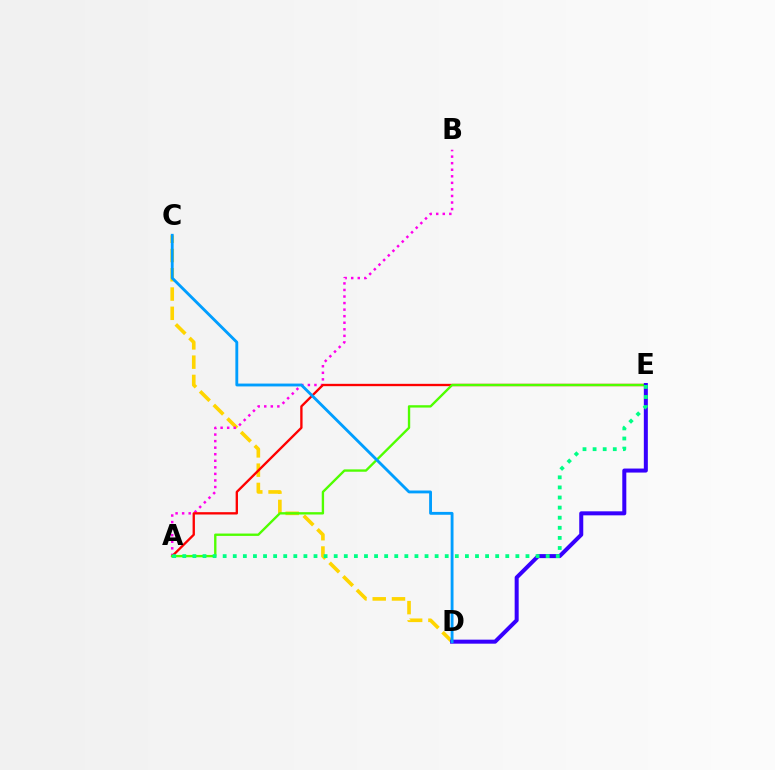{('C', 'D'): [{'color': '#ffd500', 'line_style': 'dashed', 'thickness': 2.62}, {'color': '#009eff', 'line_style': 'solid', 'thickness': 2.06}], ('A', 'B'): [{'color': '#ff00ed', 'line_style': 'dotted', 'thickness': 1.78}], ('A', 'E'): [{'color': '#ff0000', 'line_style': 'solid', 'thickness': 1.68}, {'color': '#4fff00', 'line_style': 'solid', 'thickness': 1.7}, {'color': '#00ff86', 'line_style': 'dotted', 'thickness': 2.74}], ('D', 'E'): [{'color': '#3700ff', 'line_style': 'solid', 'thickness': 2.89}]}